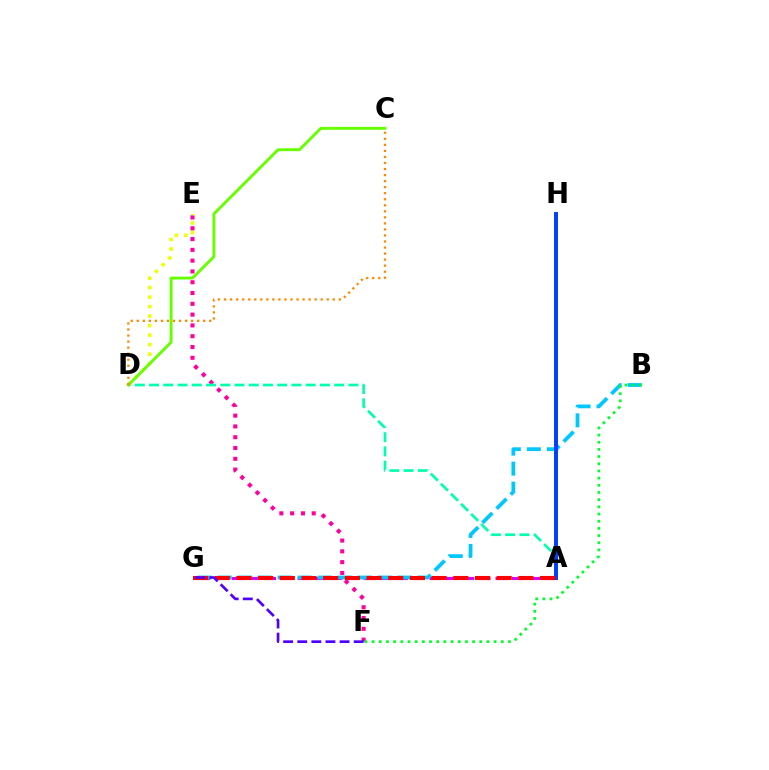{('D', 'E'): [{'color': '#eeff00', 'line_style': 'dotted', 'thickness': 2.58}], ('A', 'G'): [{'color': '#d600ff', 'line_style': 'dashed', 'thickness': 2.24}, {'color': '#ff0000', 'line_style': 'dashed', 'thickness': 2.95}], ('B', 'G'): [{'color': '#00c7ff', 'line_style': 'dashed', 'thickness': 2.72}], ('E', 'F'): [{'color': '#ff00a0', 'line_style': 'dotted', 'thickness': 2.93}], ('A', 'D'): [{'color': '#00ffaf', 'line_style': 'dashed', 'thickness': 1.93}], ('A', 'H'): [{'color': '#003fff', 'line_style': 'solid', 'thickness': 2.84}], ('C', 'D'): [{'color': '#66ff00', 'line_style': 'solid', 'thickness': 2.08}, {'color': '#ff8800', 'line_style': 'dotted', 'thickness': 1.64}], ('B', 'F'): [{'color': '#00ff27', 'line_style': 'dotted', 'thickness': 1.95}], ('F', 'G'): [{'color': '#4f00ff', 'line_style': 'dashed', 'thickness': 1.92}]}